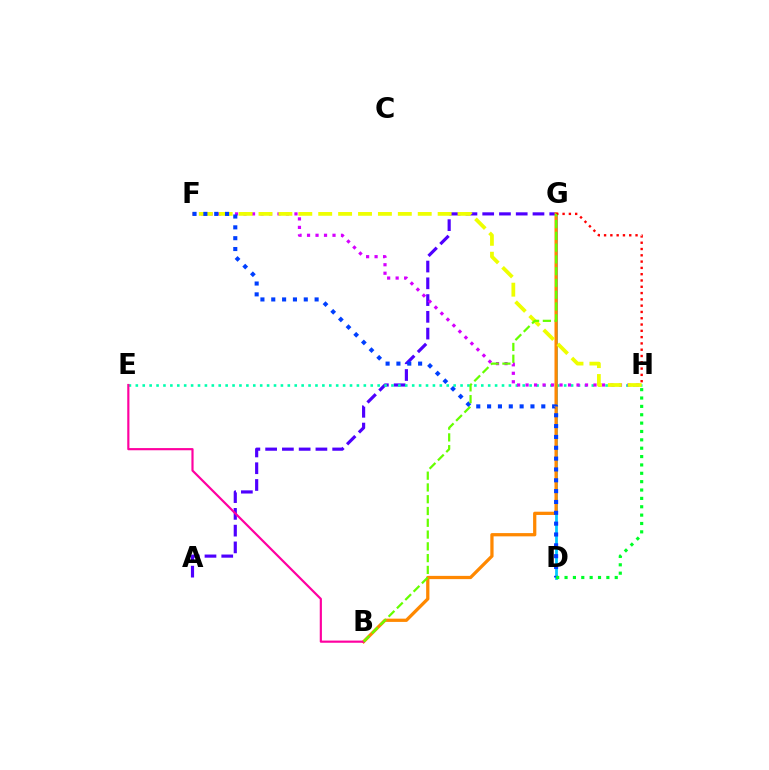{('D', 'G'): [{'color': '#00c7ff', 'line_style': 'solid', 'thickness': 1.98}], ('A', 'G'): [{'color': '#4f00ff', 'line_style': 'dashed', 'thickness': 2.28}], ('E', 'H'): [{'color': '#00ffaf', 'line_style': 'dotted', 'thickness': 1.88}], ('F', 'H'): [{'color': '#d600ff', 'line_style': 'dotted', 'thickness': 2.31}, {'color': '#eeff00', 'line_style': 'dashed', 'thickness': 2.7}], ('B', 'G'): [{'color': '#ff8800', 'line_style': 'solid', 'thickness': 2.34}, {'color': '#66ff00', 'line_style': 'dashed', 'thickness': 1.6}], ('D', 'F'): [{'color': '#003fff', 'line_style': 'dotted', 'thickness': 2.94}], ('B', 'E'): [{'color': '#ff00a0', 'line_style': 'solid', 'thickness': 1.56}], ('D', 'H'): [{'color': '#00ff27', 'line_style': 'dotted', 'thickness': 2.27}], ('G', 'H'): [{'color': '#ff0000', 'line_style': 'dotted', 'thickness': 1.71}]}